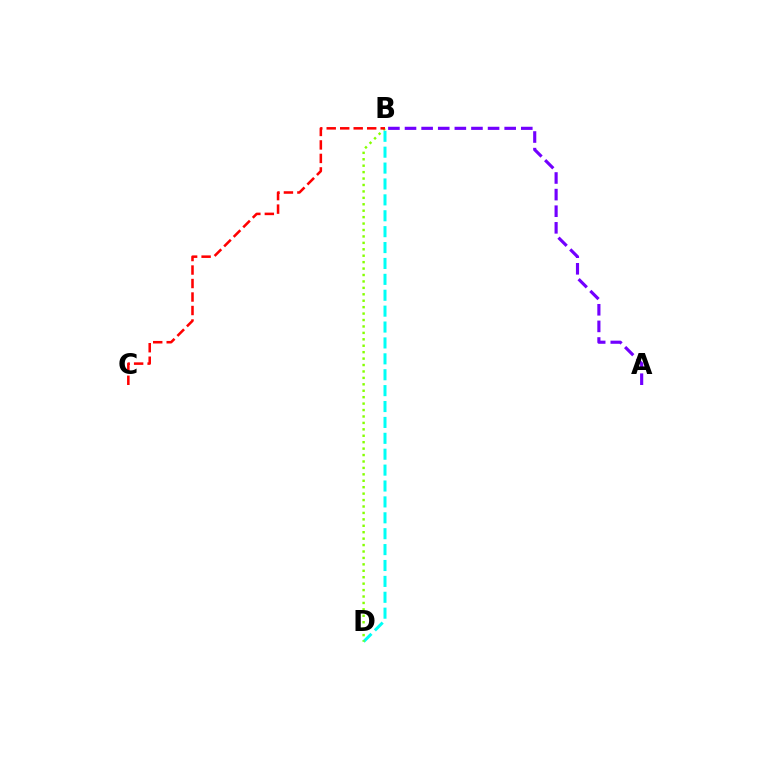{('B', 'D'): [{'color': '#00fff6', 'line_style': 'dashed', 'thickness': 2.16}, {'color': '#84ff00', 'line_style': 'dotted', 'thickness': 1.75}], ('A', 'B'): [{'color': '#7200ff', 'line_style': 'dashed', 'thickness': 2.26}], ('B', 'C'): [{'color': '#ff0000', 'line_style': 'dashed', 'thickness': 1.83}]}